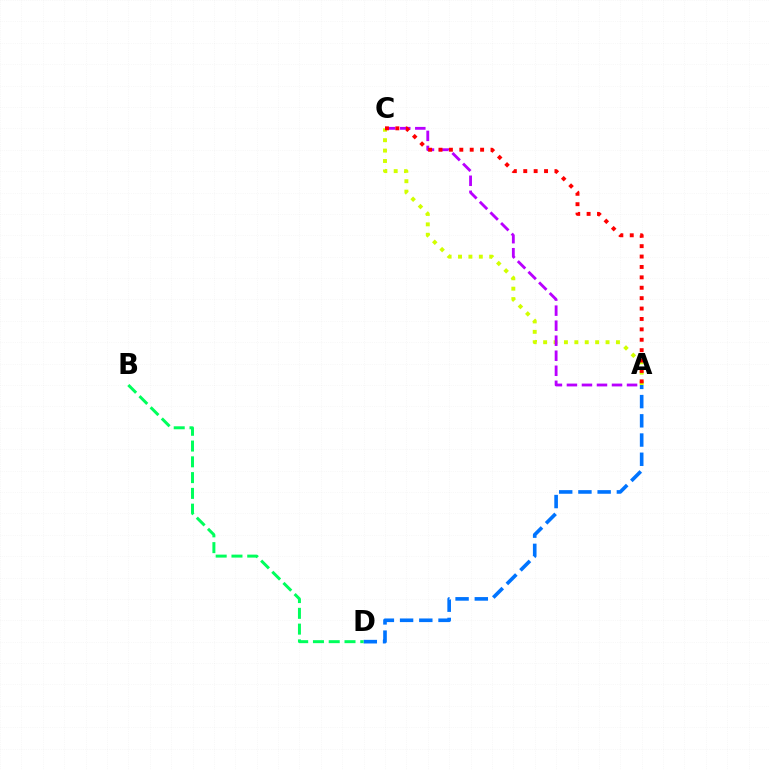{('A', 'C'): [{'color': '#d1ff00', 'line_style': 'dotted', 'thickness': 2.83}, {'color': '#b900ff', 'line_style': 'dashed', 'thickness': 2.04}, {'color': '#ff0000', 'line_style': 'dotted', 'thickness': 2.83}], ('A', 'D'): [{'color': '#0074ff', 'line_style': 'dashed', 'thickness': 2.61}], ('B', 'D'): [{'color': '#00ff5c', 'line_style': 'dashed', 'thickness': 2.14}]}